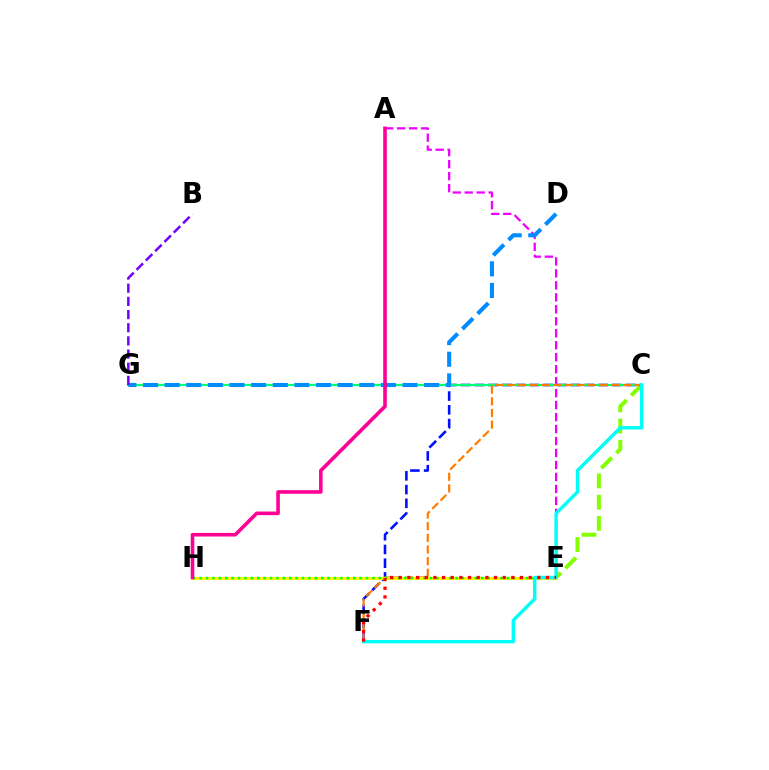{('C', 'E'): [{'color': '#84ff00', 'line_style': 'dashed', 'thickness': 2.89}], ('A', 'E'): [{'color': '#ee00ff', 'line_style': 'dashed', 'thickness': 1.63}], ('C', 'F'): [{'color': '#0010ff', 'line_style': 'dashed', 'thickness': 1.87}, {'color': '#ff7c00', 'line_style': 'dashed', 'thickness': 1.58}, {'color': '#00fff6', 'line_style': 'solid', 'thickness': 2.45}], ('C', 'G'): [{'color': '#00ff74', 'line_style': 'solid', 'thickness': 1.58}], ('D', 'G'): [{'color': '#008cff', 'line_style': 'dashed', 'thickness': 2.94}], ('E', 'H'): [{'color': '#fcf500', 'line_style': 'solid', 'thickness': 2.13}, {'color': '#08ff00', 'line_style': 'dotted', 'thickness': 1.74}], ('B', 'G'): [{'color': '#7200ff', 'line_style': 'dashed', 'thickness': 1.79}], ('A', 'H'): [{'color': '#ff0094', 'line_style': 'solid', 'thickness': 2.59}], ('E', 'F'): [{'color': '#ff0000', 'line_style': 'dotted', 'thickness': 2.35}]}